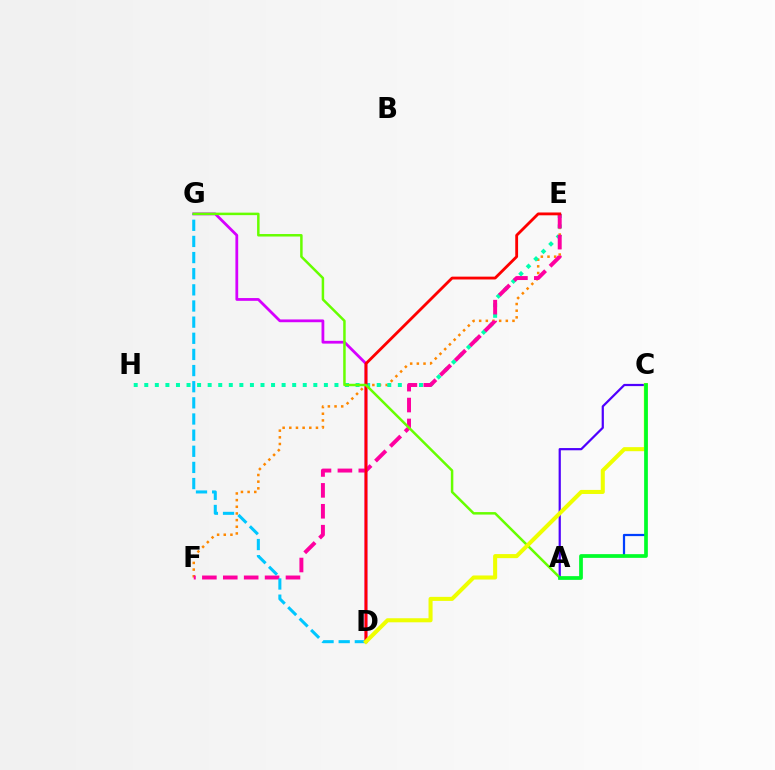{('E', 'F'): [{'color': '#ff8800', 'line_style': 'dotted', 'thickness': 1.81}, {'color': '#ff00a0', 'line_style': 'dashed', 'thickness': 2.84}], ('A', 'C'): [{'color': '#4f00ff', 'line_style': 'solid', 'thickness': 1.6}, {'color': '#003fff', 'line_style': 'solid', 'thickness': 1.6}, {'color': '#00ff27', 'line_style': 'solid', 'thickness': 2.65}], ('E', 'H'): [{'color': '#00ffaf', 'line_style': 'dotted', 'thickness': 2.87}], ('D', 'G'): [{'color': '#d600ff', 'line_style': 'solid', 'thickness': 2.0}, {'color': '#00c7ff', 'line_style': 'dashed', 'thickness': 2.19}], ('D', 'E'): [{'color': '#ff0000', 'line_style': 'solid', 'thickness': 2.04}], ('A', 'G'): [{'color': '#66ff00', 'line_style': 'solid', 'thickness': 1.79}], ('C', 'D'): [{'color': '#eeff00', 'line_style': 'solid', 'thickness': 2.92}]}